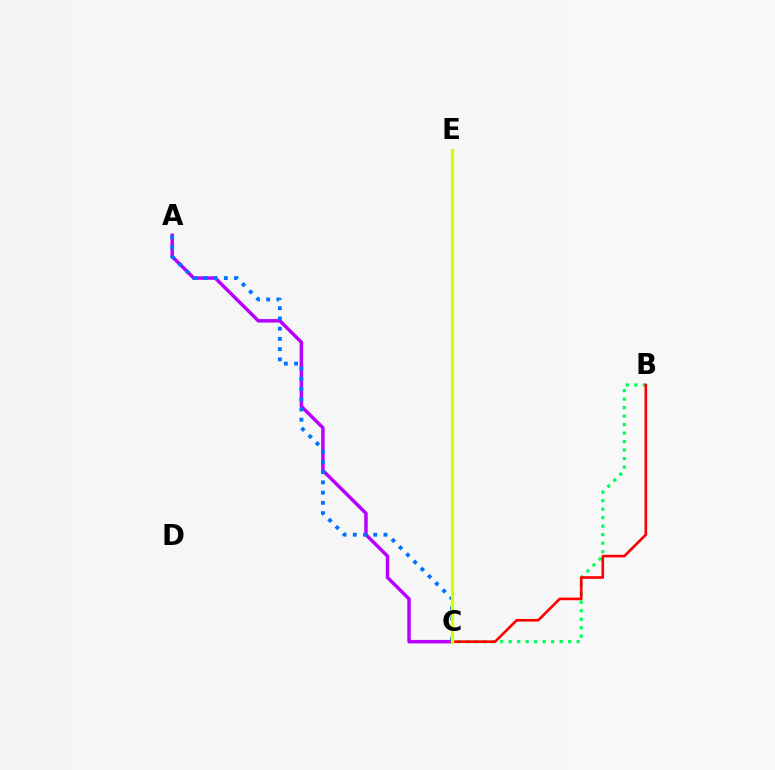{('A', 'C'): [{'color': '#b900ff', 'line_style': 'solid', 'thickness': 2.5}, {'color': '#0074ff', 'line_style': 'dotted', 'thickness': 2.78}], ('B', 'C'): [{'color': '#00ff5c', 'line_style': 'dotted', 'thickness': 2.31}, {'color': '#ff0000', 'line_style': 'solid', 'thickness': 1.9}], ('C', 'E'): [{'color': '#d1ff00', 'line_style': 'solid', 'thickness': 2.35}]}